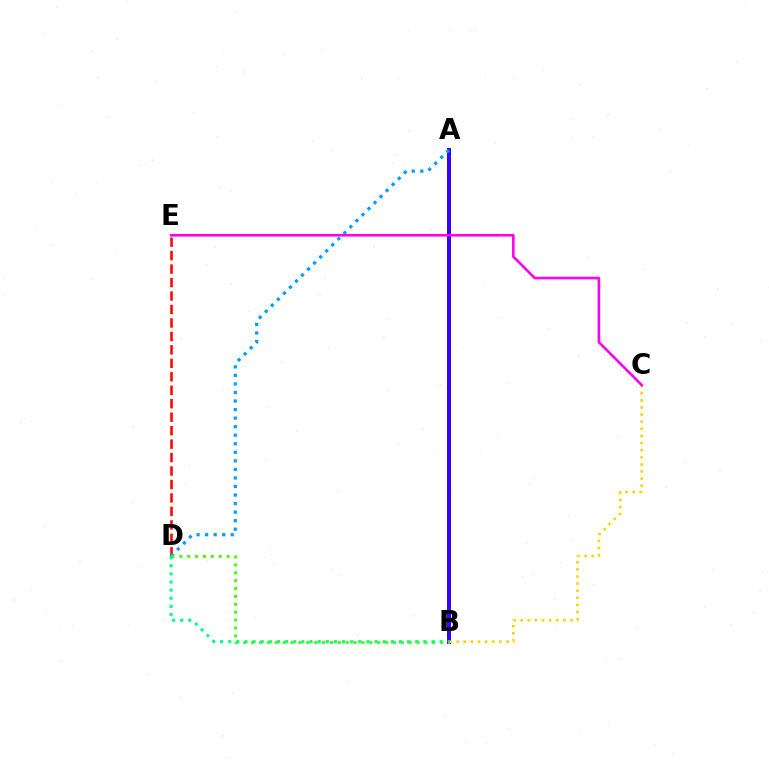{('A', 'B'): [{'color': '#3700ff', 'line_style': 'solid', 'thickness': 2.86}], ('D', 'E'): [{'color': '#ff0000', 'line_style': 'dashed', 'thickness': 1.83}], ('A', 'D'): [{'color': '#009eff', 'line_style': 'dotted', 'thickness': 2.32}], ('B', 'C'): [{'color': '#ffd500', 'line_style': 'dotted', 'thickness': 1.93}], ('B', 'D'): [{'color': '#4fff00', 'line_style': 'dotted', 'thickness': 2.14}, {'color': '#00ff86', 'line_style': 'dotted', 'thickness': 2.21}], ('C', 'E'): [{'color': '#ff00ed', 'line_style': 'solid', 'thickness': 1.88}]}